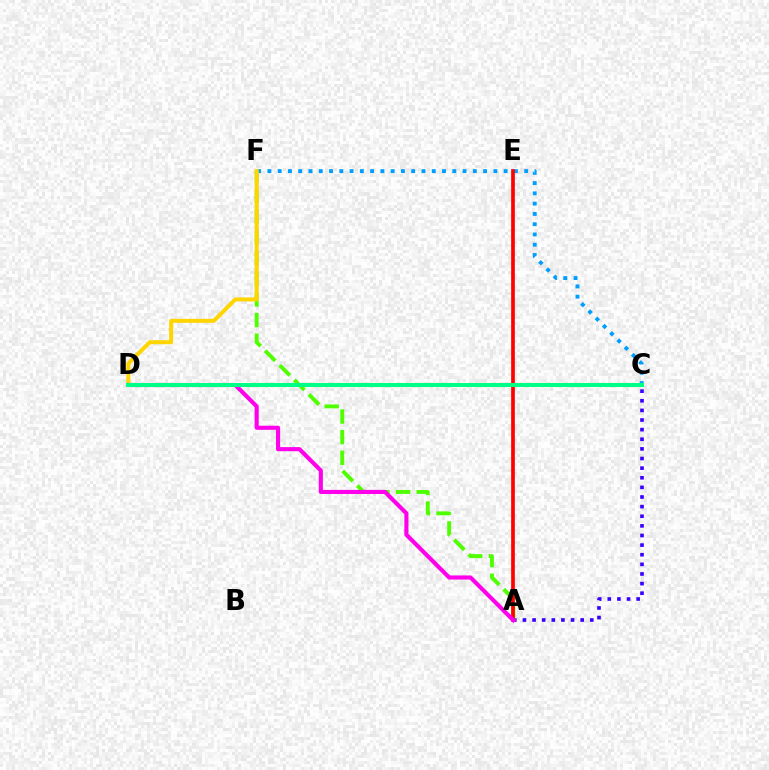{('A', 'C'): [{'color': '#3700ff', 'line_style': 'dotted', 'thickness': 2.61}], ('C', 'F'): [{'color': '#009eff', 'line_style': 'dotted', 'thickness': 2.79}], ('A', 'F'): [{'color': '#4fff00', 'line_style': 'dashed', 'thickness': 2.8}], ('A', 'E'): [{'color': '#ff0000', 'line_style': 'solid', 'thickness': 2.65}], ('D', 'F'): [{'color': '#ffd500', 'line_style': 'solid', 'thickness': 2.87}], ('A', 'D'): [{'color': '#ff00ed', 'line_style': 'solid', 'thickness': 2.96}], ('C', 'D'): [{'color': '#00ff86', 'line_style': 'solid', 'thickness': 2.91}]}